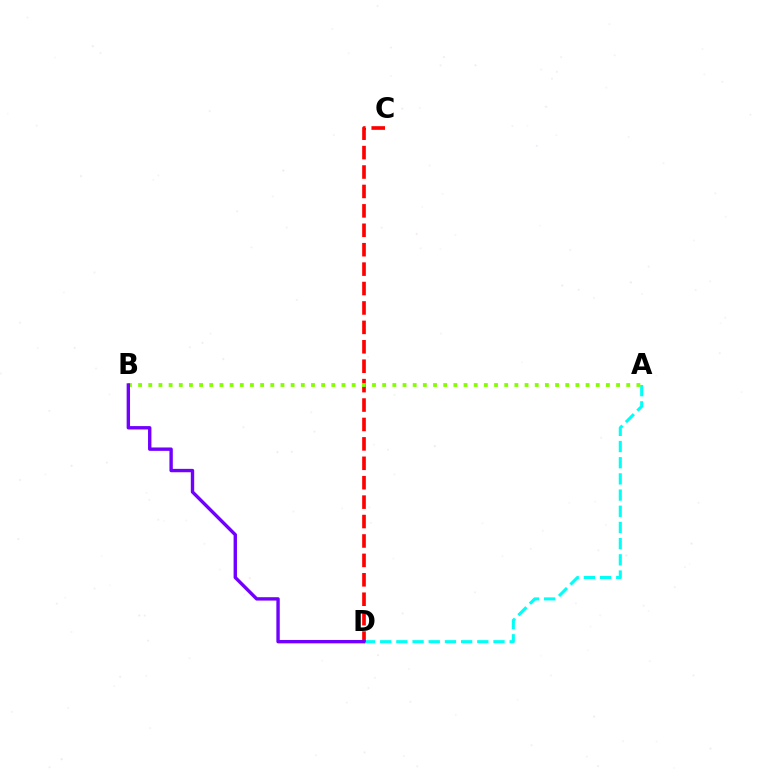{('A', 'D'): [{'color': '#00fff6', 'line_style': 'dashed', 'thickness': 2.2}], ('C', 'D'): [{'color': '#ff0000', 'line_style': 'dashed', 'thickness': 2.64}], ('A', 'B'): [{'color': '#84ff00', 'line_style': 'dotted', 'thickness': 2.76}], ('B', 'D'): [{'color': '#7200ff', 'line_style': 'solid', 'thickness': 2.43}]}